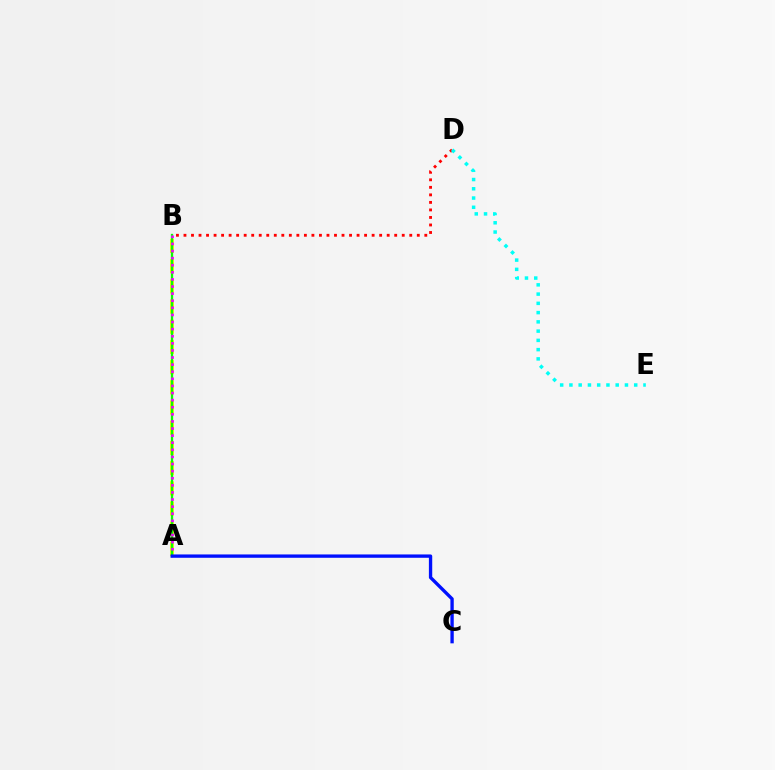{('B', 'D'): [{'color': '#ff0000', 'line_style': 'dotted', 'thickness': 2.04}], ('D', 'E'): [{'color': '#00fff6', 'line_style': 'dotted', 'thickness': 2.51}], ('A', 'B'): [{'color': '#fcf500', 'line_style': 'dashed', 'thickness': 2.74}, {'color': '#08ff00', 'line_style': 'solid', 'thickness': 1.67}, {'color': '#ee00ff', 'line_style': 'dotted', 'thickness': 1.93}], ('A', 'C'): [{'color': '#0010ff', 'line_style': 'solid', 'thickness': 2.4}]}